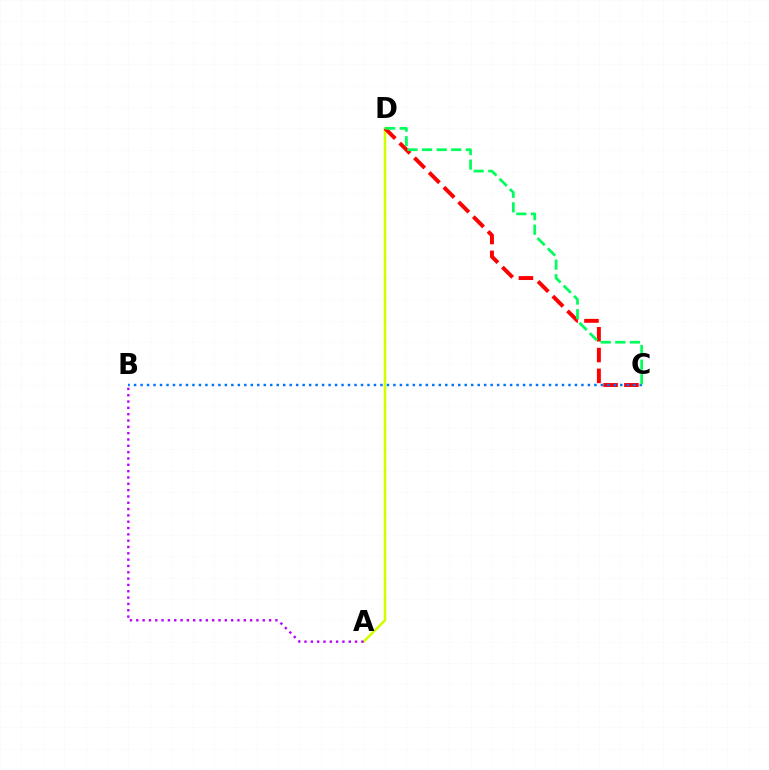{('A', 'D'): [{'color': '#d1ff00', 'line_style': 'solid', 'thickness': 1.87}], ('C', 'D'): [{'color': '#ff0000', 'line_style': 'dashed', 'thickness': 2.83}, {'color': '#00ff5c', 'line_style': 'dashed', 'thickness': 1.98}], ('A', 'B'): [{'color': '#b900ff', 'line_style': 'dotted', 'thickness': 1.72}], ('B', 'C'): [{'color': '#0074ff', 'line_style': 'dotted', 'thickness': 1.76}]}